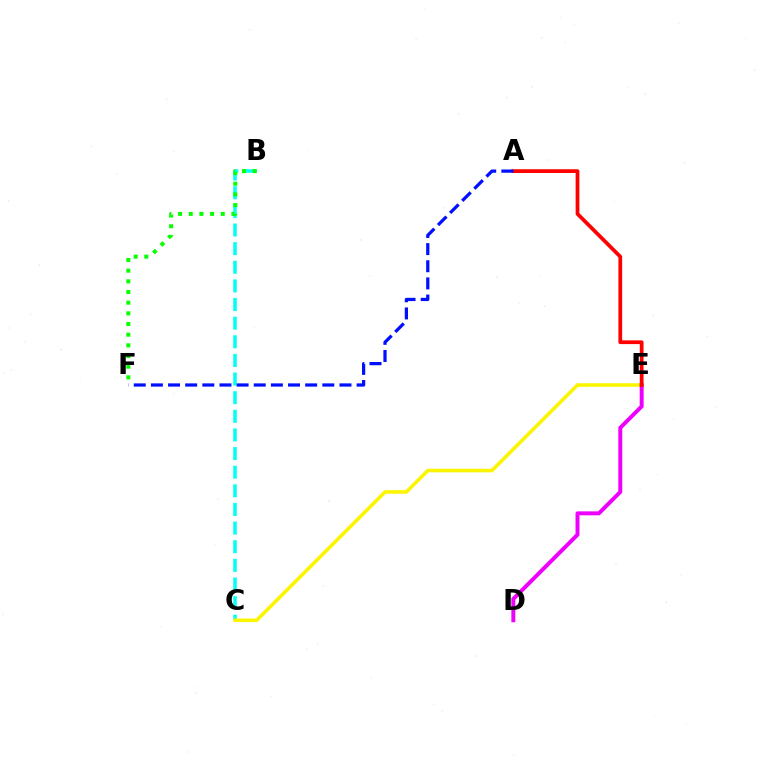{('B', 'C'): [{'color': '#00fff6', 'line_style': 'dashed', 'thickness': 2.53}], ('C', 'E'): [{'color': '#fcf500', 'line_style': 'solid', 'thickness': 2.57}], ('D', 'E'): [{'color': '#ee00ff', 'line_style': 'solid', 'thickness': 2.84}], ('B', 'F'): [{'color': '#08ff00', 'line_style': 'dotted', 'thickness': 2.9}], ('A', 'E'): [{'color': '#ff0000', 'line_style': 'solid', 'thickness': 2.7}], ('A', 'F'): [{'color': '#0010ff', 'line_style': 'dashed', 'thickness': 2.33}]}